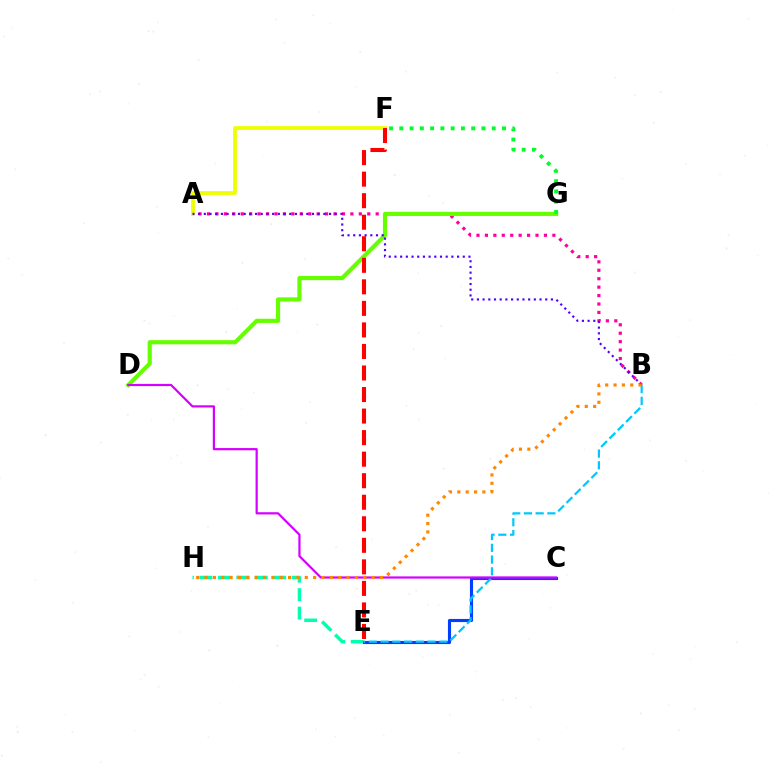{('A', 'B'): [{'color': '#ff00a0', 'line_style': 'dotted', 'thickness': 2.29}, {'color': '#4f00ff', 'line_style': 'dotted', 'thickness': 1.55}], ('D', 'G'): [{'color': '#66ff00', 'line_style': 'solid', 'thickness': 2.99}], ('E', 'H'): [{'color': '#00ffaf', 'line_style': 'dashed', 'thickness': 2.51}], ('F', 'G'): [{'color': '#00ff27', 'line_style': 'dotted', 'thickness': 2.79}], ('A', 'F'): [{'color': '#eeff00', 'line_style': 'solid', 'thickness': 2.71}], ('C', 'E'): [{'color': '#003fff', 'line_style': 'solid', 'thickness': 2.24}], ('B', 'E'): [{'color': '#00c7ff', 'line_style': 'dashed', 'thickness': 1.6}], ('C', 'D'): [{'color': '#d600ff', 'line_style': 'solid', 'thickness': 1.59}], ('B', 'H'): [{'color': '#ff8800', 'line_style': 'dotted', 'thickness': 2.27}], ('E', 'F'): [{'color': '#ff0000', 'line_style': 'dashed', 'thickness': 2.93}]}